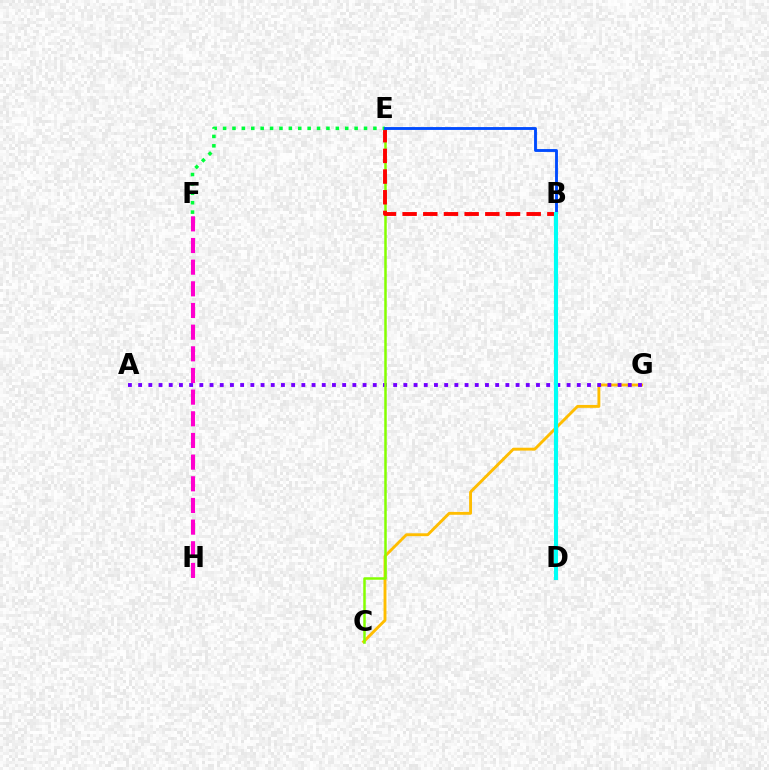{('C', 'G'): [{'color': '#ffbd00', 'line_style': 'solid', 'thickness': 2.08}], ('A', 'G'): [{'color': '#7200ff', 'line_style': 'dotted', 'thickness': 2.77}], ('F', 'H'): [{'color': '#ff00cf', 'line_style': 'dashed', 'thickness': 2.94}], ('C', 'E'): [{'color': '#84ff00', 'line_style': 'solid', 'thickness': 1.8}], ('B', 'E'): [{'color': '#ff0000', 'line_style': 'dashed', 'thickness': 2.81}, {'color': '#004bff', 'line_style': 'solid', 'thickness': 2.06}], ('E', 'F'): [{'color': '#00ff39', 'line_style': 'dotted', 'thickness': 2.55}], ('B', 'D'): [{'color': '#00fff6', 'line_style': 'solid', 'thickness': 2.94}]}